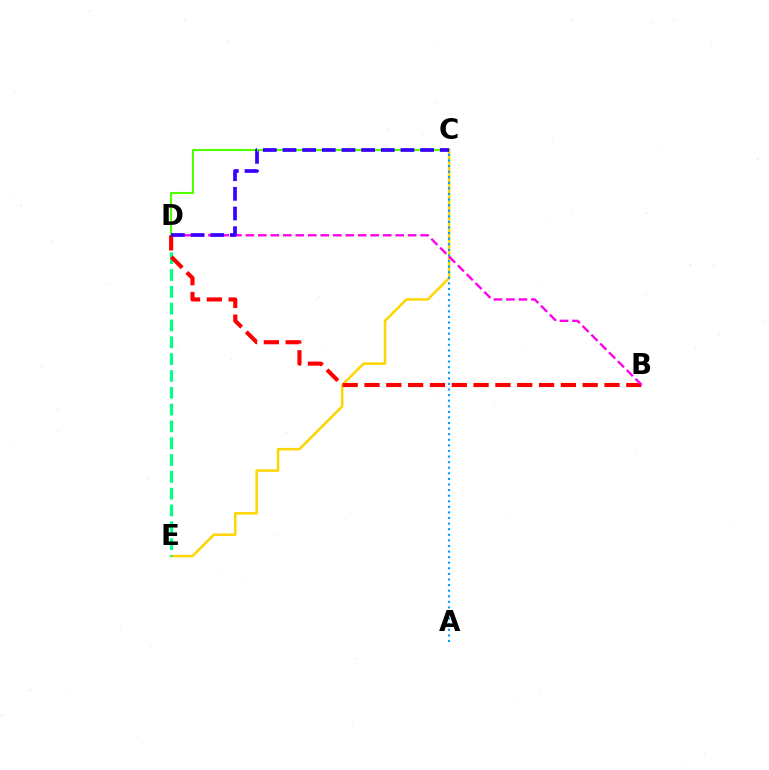{('C', 'E'): [{'color': '#ffd500', 'line_style': 'solid', 'thickness': 1.81}], ('C', 'D'): [{'color': '#4fff00', 'line_style': 'solid', 'thickness': 1.51}, {'color': '#3700ff', 'line_style': 'dashed', 'thickness': 2.67}], ('A', 'C'): [{'color': '#009eff', 'line_style': 'dotted', 'thickness': 1.52}], ('D', 'E'): [{'color': '#00ff86', 'line_style': 'dashed', 'thickness': 2.28}], ('B', 'D'): [{'color': '#ff0000', 'line_style': 'dashed', 'thickness': 2.96}, {'color': '#ff00ed', 'line_style': 'dashed', 'thickness': 1.7}]}